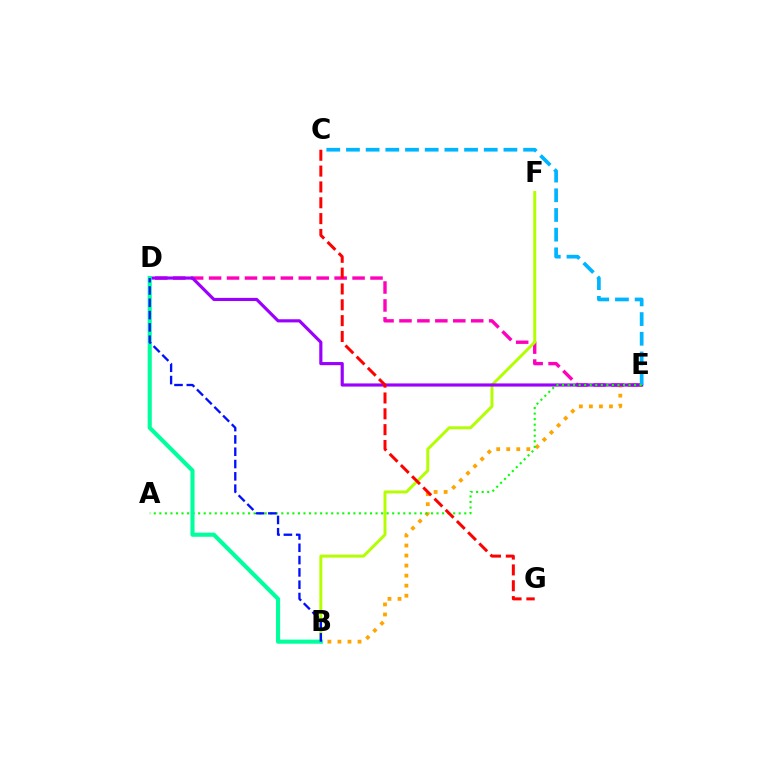{('D', 'E'): [{'color': '#ff00bd', 'line_style': 'dashed', 'thickness': 2.44}, {'color': '#9b00ff', 'line_style': 'solid', 'thickness': 2.27}], ('B', 'F'): [{'color': '#b3ff00', 'line_style': 'solid', 'thickness': 2.12}], ('B', 'E'): [{'color': '#ffa500', 'line_style': 'dotted', 'thickness': 2.73}], ('C', 'E'): [{'color': '#00b5ff', 'line_style': 'dashed', 'thickness': 2.67}], ('A', 'E'): [{'color': '#08ff00', 'line_style': 'dotted', 'thickness': 1.51}], ('B', 'D'): [{'color': '#00ff9d', 'line_style': 'solid', 'thickness': 2.95}, {'color': '#0010ff', 'line_style': 'dashed', 'thickness': 1.67}], ('C', 'G'): [{'color': '#ff0000', 'line_style': 'dashed', 'thickness': 2.15}]}